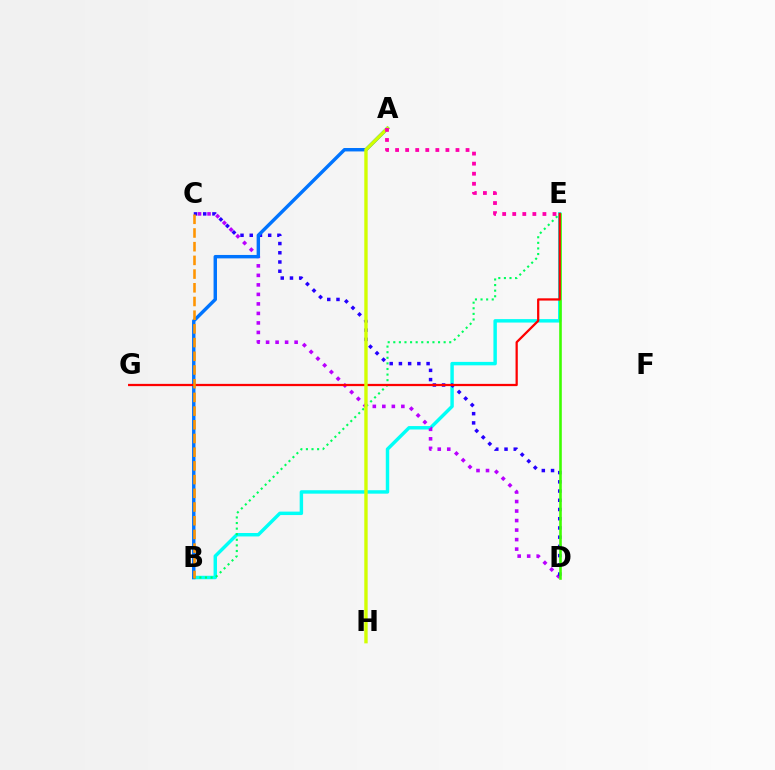{('B', 'E'): [{'color': '#00fff6', 'line_style': 'solid', 'thickness': 2.48}, {'color': '#00ff5c', 'line_style': 'dotted', 'thickness': 1.52}], ('C', 'D'): [{'color': '#b900ff', 'line_style': 'dotted', 'thickness': 2.58}, {'color': '#2500ff', 'line_style': 'dotted', 'thickness': 2.51}], ('A', 'B'): [{'color': '#0074ff', 'line_style': 'solid', 'thickness': 2.46}], ('D', 'E'): [{'color': '#3dff00', 'line_style': 'solid', 'thickness': 1.87}], ('E', 'G'): [{'color': '#ff0000', 'line_style': 'solid', 'thickness': 1.62}], ('A', 'H'): [{'color': '#d1ff00', 'line_style': 'solid', 'thickness': 2.43}], ('B', 'C'): [{'color': '#ff9400', 'line_style': 'dashed', 'thickness': 1.86}], ('A', 'E'): [{'color': '#ff00ac', 'line_style': 'dotted', 'thickness': 2.73}]}